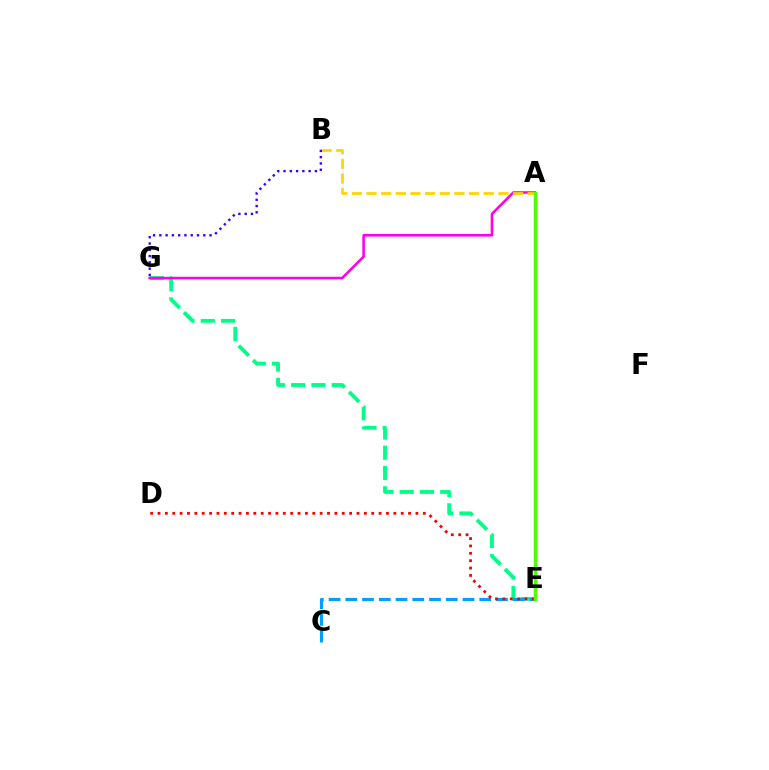{('E', 'G'): [{'color': '#00ff86', 'line_style': 'dashed', 'thickness': 2.76}], ('A', 'G'): [{'color': '#ff00ed', 'line_style': 'solid', 'thickness': 1.85}], ('C', 'E'): [{'color': '#009eff', 'line_style': 'dashed', 'thickness': 2.27}], ('A', 'B'): [{'color': '#ffd500', 'line_style': 'dashed', 'thickness': 1.99}], ('D', 'E'): [{'color': '#ff0000', 'line_style': 'dotted', 'thickness': 2.0}], ('B', 'G'): [{'color': '#3700ff', 'line_style': 'dotted', 'thickness': 1.71}], ('A', 'E'): [{'color': '#4fff00', 'line_style': 'solid', 'thickness': 2.5}]}